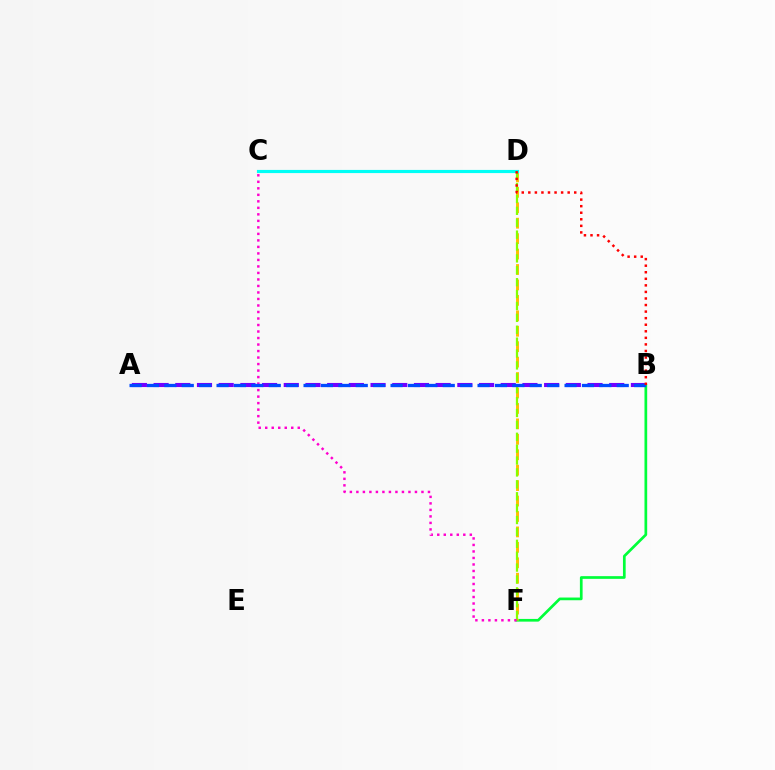{('A', 'B'): [{'color': '#7200ff', 'line_style': 'dashed', 'thickness': 2.95}, {'color': '#004bff', 'line_style': 'dashed', 'thickness': 2.36}], ('B', 'F'): [{'color': '#00ff39', 'line_style': 'solid', 'thickness': 1.95}], ('D', 'F'): [{'color': '#ffbd00', 'line_style': 'dashed', 'thickness': 2.1}, {'color': '#84ff00', 'line_style': 'dashed', 'thickness': 1.62}], ('C', 'D'): [{'color': '#00fff6', 'line_style': 'solid', 'thickness': 2.27}], ('C', 'F'): [{'color': '#ff00cf', 'line_style': 'dotted', 'thickness': 1.77}], ('B', 'D'): [{'color': '#ff0000', 'line_style': 'dotted', 'thickness': 1.78}]}